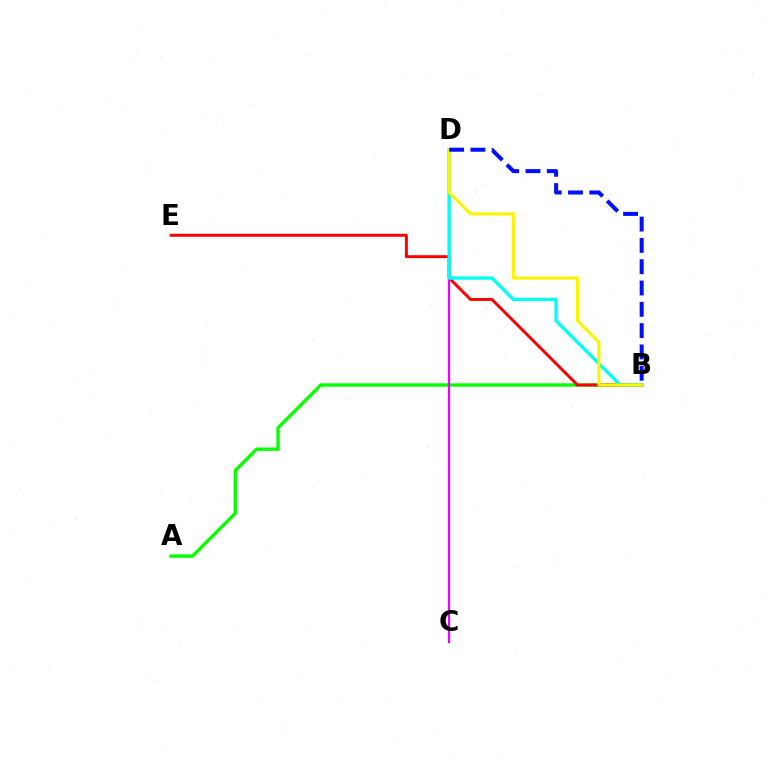{('A', 'B'): [{'color': '#08ff00', 'line_style': 'solid', 'thickness': 2.42}], ('B', 'E'): [{'color': '#ff0000', 'line_style': 'solid', 'thickness': 2.13}], ('C', 'D'): [{'color': '#ee00ff', 'line_style': 'solid', 'thickness': 1.61}], ('B', 'D'): [{'color': '#00fff6', 'line_style': 'solid', 'thickness': 2.4}, {'color': '#fcf500', 'line_style': 'solid', 'thickness': 2.24}, {'color': '#0010ff', 'line_style': 'dashed', 'thickness': 2.89}]}